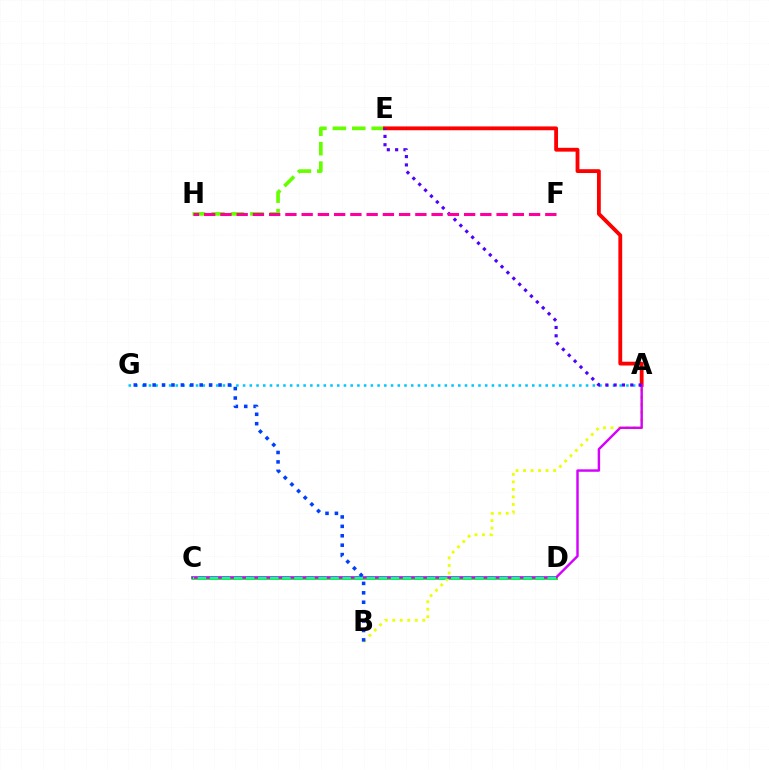{('C', 'D'): [{'color': '#ff8800', 'line_style': 'solid', 'thickness': 2.15}, {'color': '#00ff27', 'line_style': 'solid', 'thickness': 2.56}, {'color': '#00ffaf', 'line_style': 'dashed', 'thickness': 1.64}], ('E', 'H'): [{'color': '#66ff00', 'line_style': 'dashed', 'thickness': 2.64}], ('A', 'G'): [{'color': '#00c7ff', 'line_style': 'dotted', 'thickness': 1.83}], ('A', 'E'): [{'color': '#ff0000', 'line_style': 'solid', 'thickness': 2.75}, {'color': '#4f00ff', 'line_style': 'dotted', 'thickness': 2.26}], ('A', 'B'): [{'color': '#eeff00', 'line_style': 'dotted', 'thickness': 2.04}], ('A', 'C'): [{'color': '#d600ff', 'line_style': 'solid', 'thickness': 1.75}], ('B', 'G'): [{'color': '#003fff', 'line_style': 'dotted', 'thickness': 2.56}], ('F', 'H'): [{'color': '#ff00a0', 'line_style': 'dashed', 'thickness': 2.21}]}